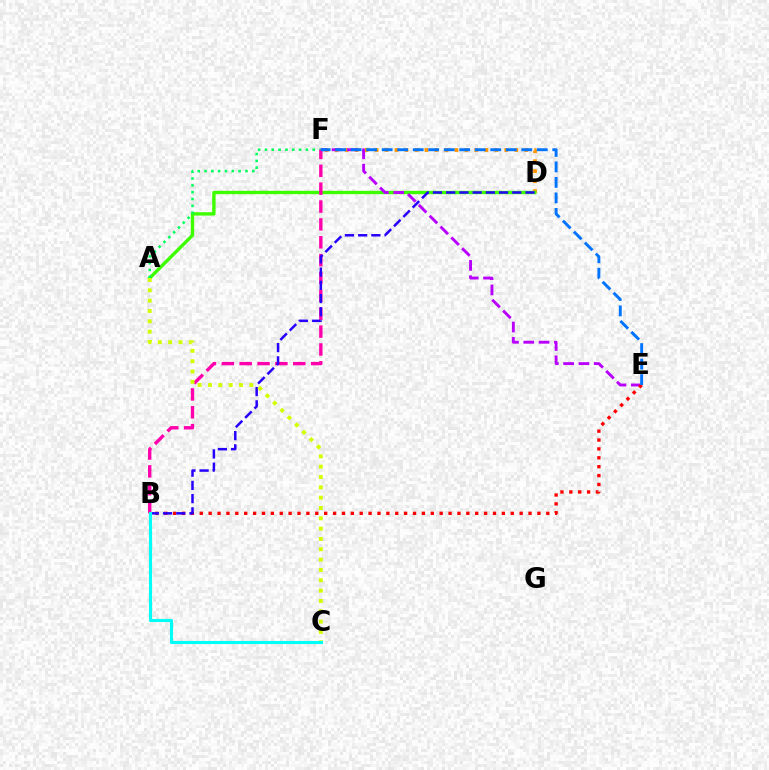{('D', 'F'): [{'color': '#ff9400', 'line_style': 'dotted', 'thickness': 2.71}], ('A', 'D'): [{'color': '#3dff00', 'line_style': 'solid', 'thickness': 2.42}], ('A', 'F'): [{'color': '#00ff5c', 'line_style': 'dotted', 'thickness': 1.85}], ('E', 'F'): [{'color': '#b900ff', 'line_style': 'dashed', 'thickness': 2.08}, {'color': '#0074ff', 'line_style': 'dashed', 'thickness': 2.11}], ('B', 'E'): [{'color': '#ff0000', 'line_style': 'dotted', 'thickness': 2.41}], ('B', 'F'): [{'color': '#ff00ac', 'line_style': 'dashed', 'thickness': 2.43}], ('B', 'D'): [{'color': '#2500ff', 'line_style': 'dashed', 'thickness': 1.8}], ('A', 'C'): [{'color': '#d1ff00', 'line_style': 'dotted', 'thickness': 2.81}], ('B', 'C'): [{'color': '#00fff6', 'line_style': 'solid', 'thickness': 2.23}]}